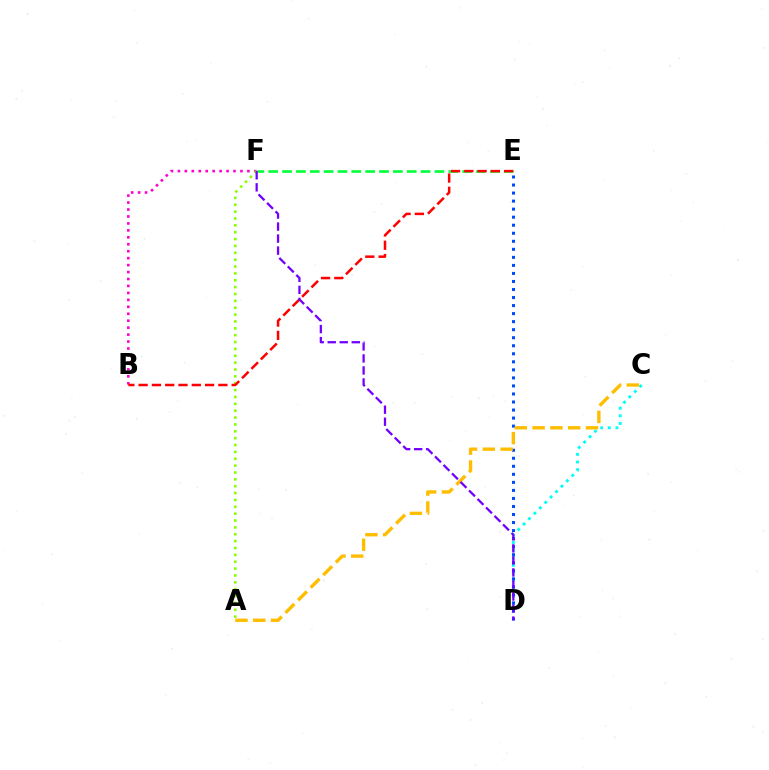{('C', 'D'): [{'color': '#00fff6', 'line_style': 'dotted', 'thickness': 2.08}], ('B', 'F'): [{'color': '#ff00cf', 'line_style': 'dotted', 'thickness': 1.89}], ('E', 'F'): [{'color': '#00ff39', 'line_style': 'dashed', 'thickness': 1.88}], ('A', 'F'): [{'color': '#84ff00', 'line_style': 'dotted', 'thickness': 1.87}], ('D', 'E'): [{'color': '#004bff', 'line_style': 'dotted', 'thickness': 2.18}], ('A', 'C'): [{'color': '#ffbd00', 'line_style': 'dashed', 'thickness': 2.42}], ('B', 'E'): [{'color': '#ff0000', 'line_style': 'dashed', 'thickness': 1.81}], ('D', 'F'): [{'color': '#7200ff', 'line_style': 'dashed', 'thickness': 1.63}]}